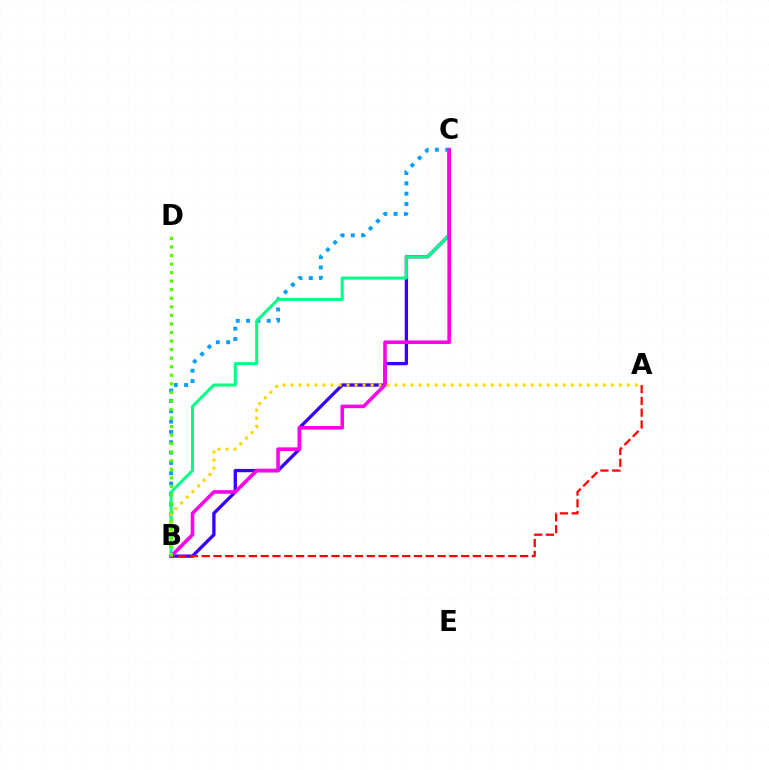{('B', 'C'): [{'color': '#3700ff', 'line_style': 'solid', 'thickness': 2.38}, {'color': '#009eff', 'line_style': 'dotted', 'thickness': 2.81}, {'color': '#00ff86', 'line_style': 'solid', 'thickness': 2.17}, {'color': '#ff00ed', 'line_style': 'solid', 'thickness': 2.57}], ('A', 'B'): [{'color': '#ffd500', 'line_style': 'dotted', 'thickness': 2.18}, {'color': '#ff0000', 'line_style': 'dashed', 'thickness': 1.6}], ('B', 'D'): [{'color': '#4fff00', 'line_style': 'dotted', 'thickness': 2.32}]}